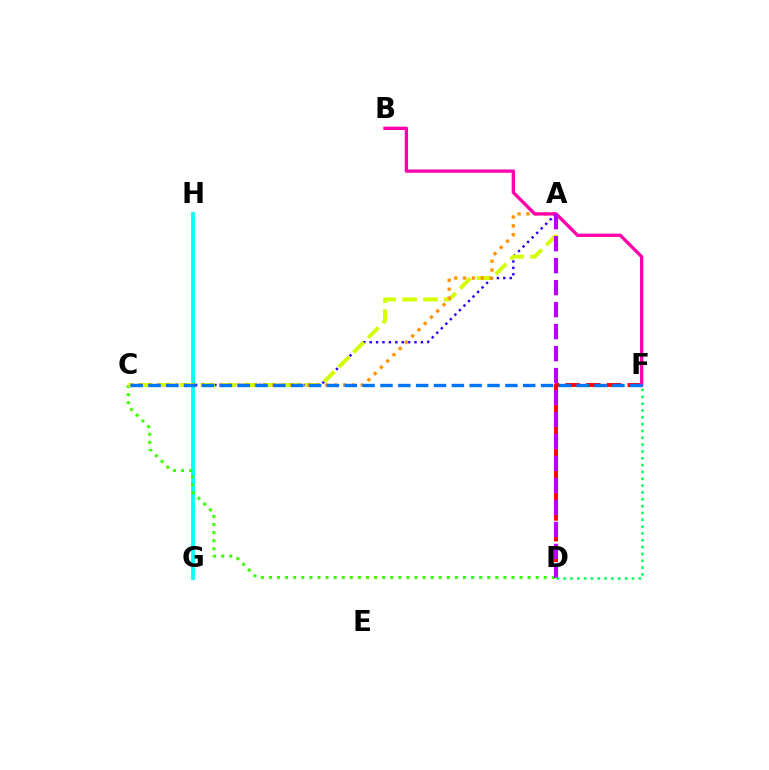{('A', 'C'): [{'color': '#2500ff', 'line_style': 'dotted', 'thickness': 1.74}, {'color': '#d1ff00', 'line_style': 'dashed', 'thickness': 2.83}, {'color': '#ff9400', 'line_style': 'dotted', 'thickness': 2.4}], ('G', 'H'): [{'color': '#00fff6', 'line_style': 'solid', 'thickness': 2.72}], ('C', 'D'): [{'color': '#3dff00', 'line_style': 'dotted', 'thickness': 2.2}], ('D', 'F'): [{'color': '#ff0000', 'line_style': 'dashed', 'thickness': 2.82}, {'color': '#00ff5c', 'line_style': 'dotted', 'thickness': 1.86}], ('B', 'F'): [{'color': '#ff00ac', 'line_style': 'solid', 'thickness': 2.39}], ('A', 'D'): [{'color': '#b900ff', 'line_style': 'dashed', 'thickness': 2.99}], ('C', 'F'): [{'color': '#0074ff', 'line_style': 'dashed', 'thickness': 2.42}]}